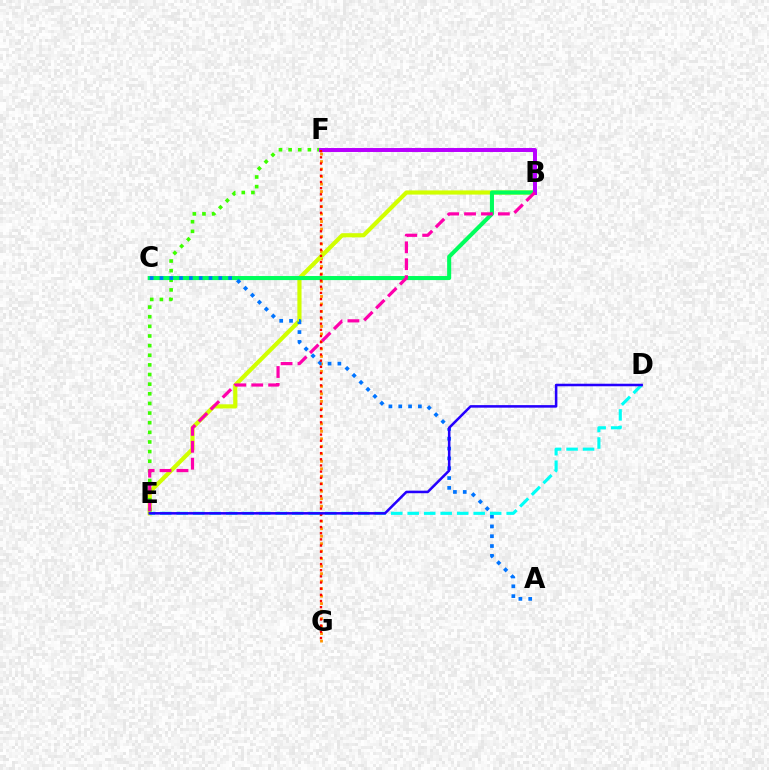{('F', 'G'): [{'color': '#ff9400', 'line_style': 'dotted', 'thickness': 2.04}, {'color': '#ff0000', 'line_style': 'dotted', 'thickness': 1.67}], ('B', 'E'): [{'color': '#d1ff00', 'line_style': 'solid', 'thickness': 2.99}, {'color': '#ff00ac', 'line_style': 'dashed', 'thickness': 2.3}], ('E', 'F'): [{'color': '#3dff00', 'line_style': 'dotted', 'thickness': 2.62}], ('B', 'C'): [{'color': '#00ff5c', 'line_style': 'solid', 'thickness': 2.92}], ('A', 'C'): [{'color': '#0074ff', 'line_style': 'dotted', 'thickness': 2.67}], ('B', 'F'): [{'color': '#b900ff', 'line_style': 'solid', 'thickness': 2.86}], ('D', 'E'): [{'color': '#00fff6', 'line_style': 'dashed', 'thickness': 2.24}, {'color': '#2500ff', 'line_style': 'solid', 'thickness': 1.83}]}